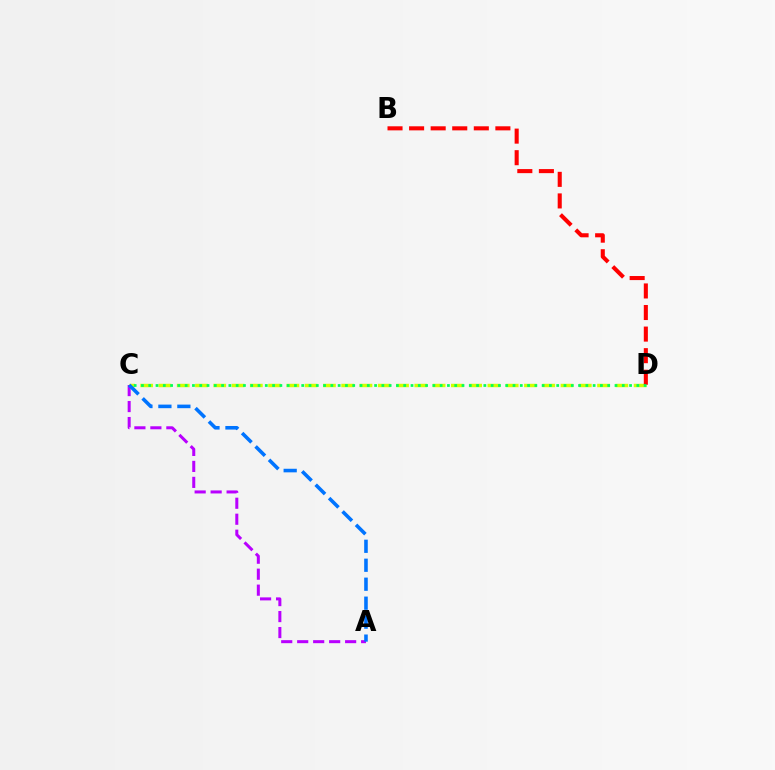{('C', 'D'): [{'color': '#d1ff00', 'line_style': 'dashed', 'thickness': 2.48}, {'color': '#00ff5c', 'line_style': 'dotted', 'thickness': 1.98}], ('B', 'D'): [{'color': '#ff0000', 'line_style': 'dashed', 'thickness': 2.93}], ('A', 'C'): [{'color': '#b900ff', 'line_style': 'dashed', 'thickness': 2.17}, {'color': '#0074ff', 'line_style': 'dashed', 'thickness': 2.58}]}